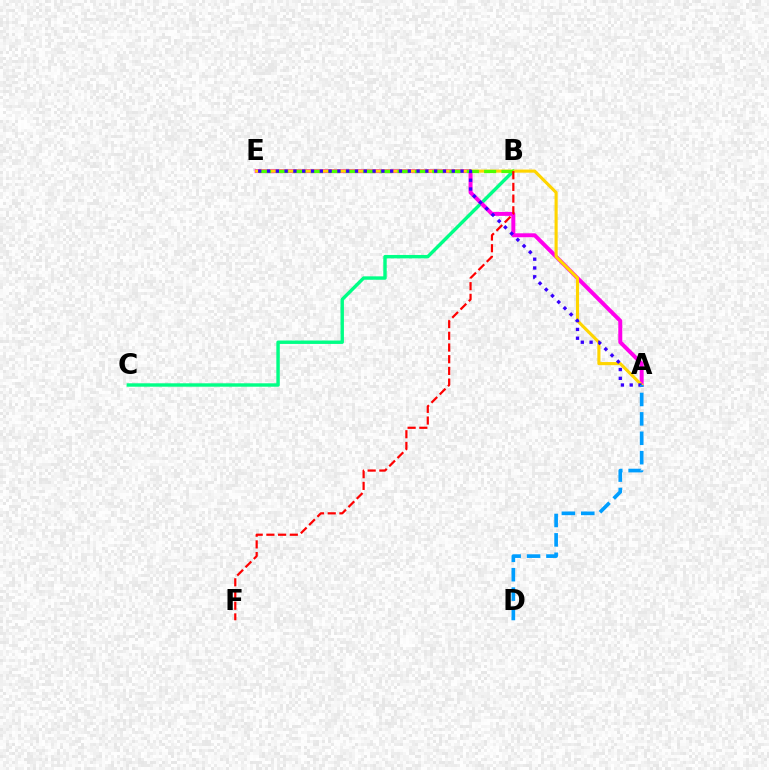{('B', 'C'): [{'color': '#00ff86', 'line_style': 'solid', 'thickness': 2.46}], ('A', 'E'): [{'color': '#ff00ed', 'line_style': 'solid', 'thickness': 2.85}, {'color': '#ffd500', 'line_style': 'solid', 'thickness': 2.24}, {'color': '#3700ff', 'line_style': 'dotted', 'thickness': 2.39}], ('B', 'E'): [{'color': '#4fff00', 'line_style': 'dashed', 'thickness': 2.35}], ('B', 'F'): [{'color': '#ff0000', 'line_style': 'dashed', 'thickness': 1.59}], ('A', 'D'): [{'color': '#009eff', 'line_style': 'dashed', 'thickness': 2.64}]}